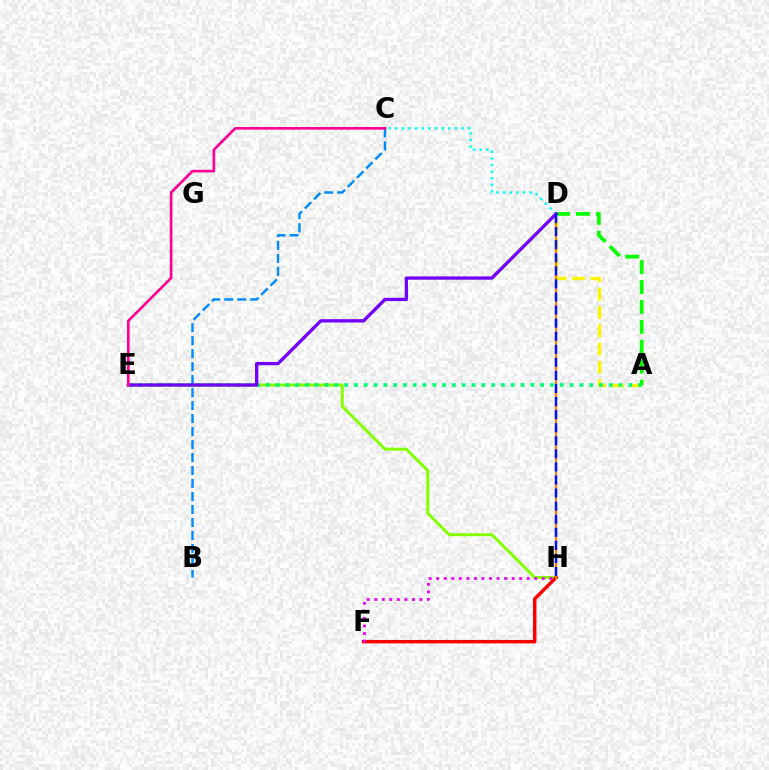{('B', 'C'): [{'color': '#008cff', 'line_style': 'dashed', 'thickness': 1.76}], ('A', 'D'): [{'color': '#fcf500', 'line_style': 'dashed', 'thickness': 2.48}, {'color': '#08ff00', 'line_style': 'dashed', 'thickness': 2.7}], ('C', 'D'): [{'color': '#00fff6', 'line_style': 'dotted', 'thickness': 1.8}], ('E', 'H'): [{'color': '#84ff00', 'line_style': 'solid', 'thickness': 2.15}], ('F', 'H'): [{'color': '#ff0000', 'line_style': 'solid', 'thickness': 2.49}, {'color': '#ee00ff', 'line_style': 'dotted', 'thickness': 2.05}], ('D', 'H'): [{'color': '#ff7c00', 'line_style': 'solid', 'thickness': 1.52}, {'color': '#0010ff', 'line_style': 'dashed', 'thickness': 1.78}], ('A', 'E'): [{'color': '#00ff74', 'line_style': 'dotted', 'thickness': 2.66}], ('D', 'E'): [{'color': '#7200ff', 'line_style': 'solid', 'thickness': 2.38}], ('C', 'E'): [{'color': '#ff0094', 'line_style': 'solid', 'thickness': 1.92}]}